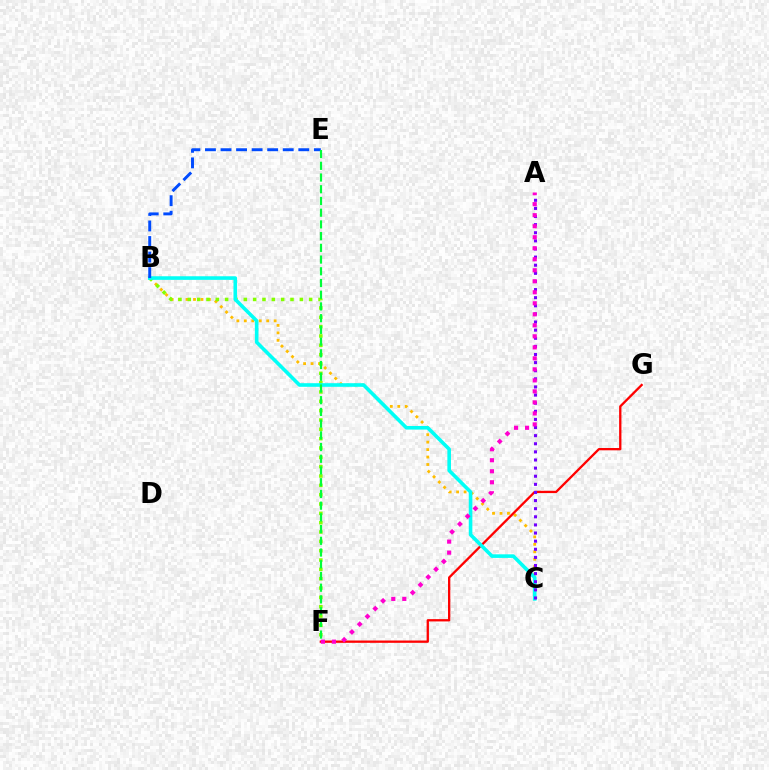{('B', 'C'): [{'color': '#ffbd00', 'line_style': 'dotted', 'thickness': 2.03}, {'color': '#00fff6', 'line_style': 'solid', 'thickness': 2.59}], ('F', 'G'): [{'color': '#ff0000', 'line_style': 'solid', 'thickness': 1.66}], ('B', 'F'): [{'color': '#84ff00', 'line_style': 'dotted', 'thickness': 2.54}], ('B', 'E'): [{'color': '#004bff', 'line_style': 'dashed', 'thickness': 2.11}], ('A', 'C'): [{'color': '#7200ff', 'line_style': 'dotted', 'thickness': 2.21}], ('A', 'F'): [{'color': '#ff00cf', 'line_style': 'dotted', 'thickness': 2.99}], ('E', 'F'): [{'color': '#00ff39', 'line_style': 'dashed', 'thickness': 1.59}]}